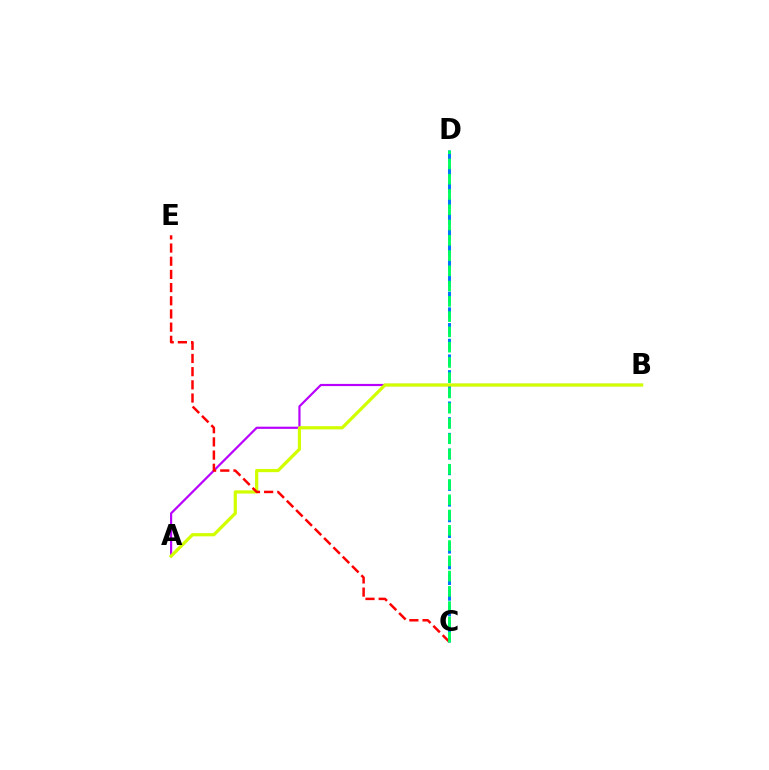{('C', 'D'): [{'color': '#0074ff', 'line_style': 'dashed', 'thickness': 2.13}, {'color': '#00ff5c', 'line_style': 'dashed', 'thickness': 2.07}], ('A', 'B'): [{'color': '#b900ff', 'line_style': 'solid', 'thickness': 1.57}, {'color': '#d1ff00', 'line_style': 'solid', 'thickness': 2.32}], ('C', 'E'): [{'color': '#ff0000', 'line_style': 'dashed', 'thickness': 1.79}]}